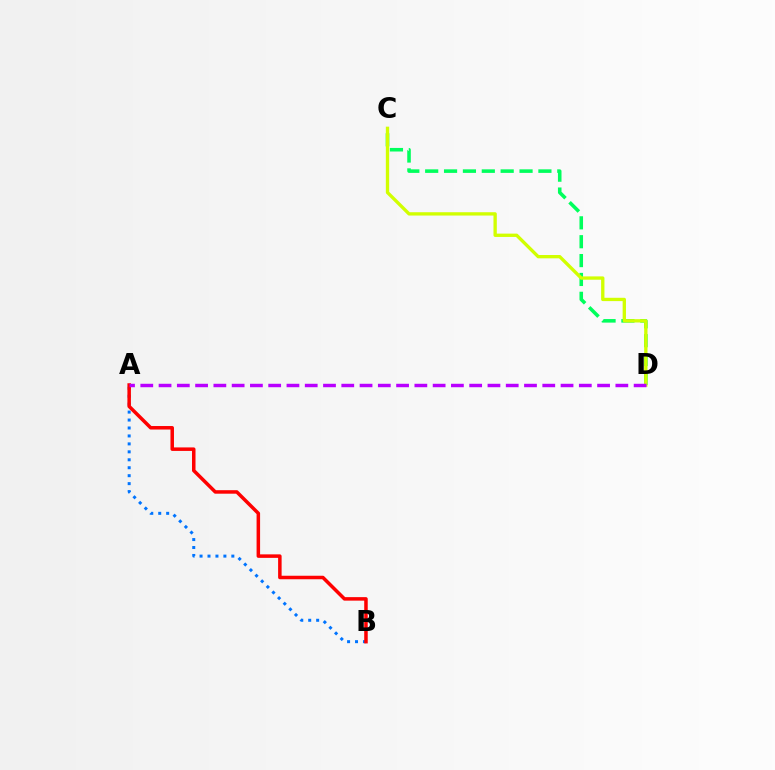{('A', 'B'): [{'color': '#0074ff', 'line_style': 'dotted', 'thickness': 2.16}, {'color': '#ff0000', 'line_style': 'solid', 'thickness': 2.52}], ('C', 'D'): [{'color': '#00ff5c', 'line_style': 'dashed', 'thickness': 2.56}, {'color': '#d1ff00', 'line_style': 'solid', 'thickness': 2.39}], ('A', 'D'): [{'color': '#b900ff', 'line_style': 'dashed', 'thickness': 2.48}]}